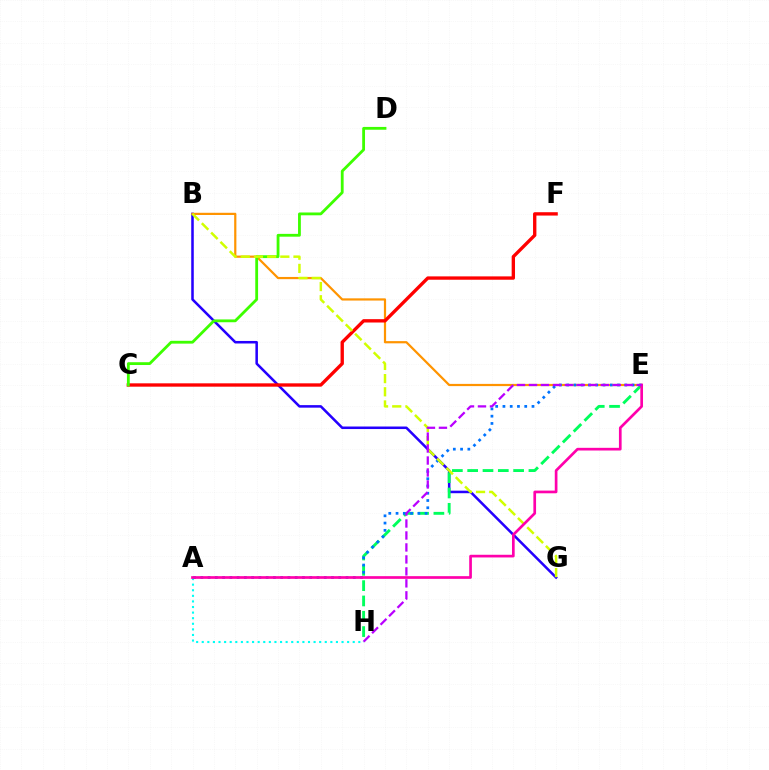{('B', 'G'): [{'color': '#2500ff', 'line_style': 'solid', 'thickness': 1.83}, {'color': '#d1ff00', 'line_style': 'dashed', 'thickness': 1.79}], ('E', 'H'): [{'color': '#00ff5c', 'line_style': 'dashed', 'thickness': 2.08}, {'color': '#b900ff', 'line_style': 'dashed', 'thickness': 1.63}], ('A', 'H'): [{'color': '#00fff6', 'line_style': 'dotted', 'thickness': 1.52}], ('B', 'E'): [{'color': '#ff9400', 'line_style': 'solid', 'thickness': 1.59}], ('C', 'F'): [{'color': '#ff0000', 'line_style': 'solid', 'thickness': 2.41}], ('C', 'D'): [{'color': '#3dff00', 'line_style': 'solid', 'thickness': 2.02}], ('A', 'E'): [{'color': '#0074ff', 'line_style': 'dotted', 'thickness': 1.97}, {'color': '#ff00ac', 'line_style': 'solid', 'thickness': 1.93}]}